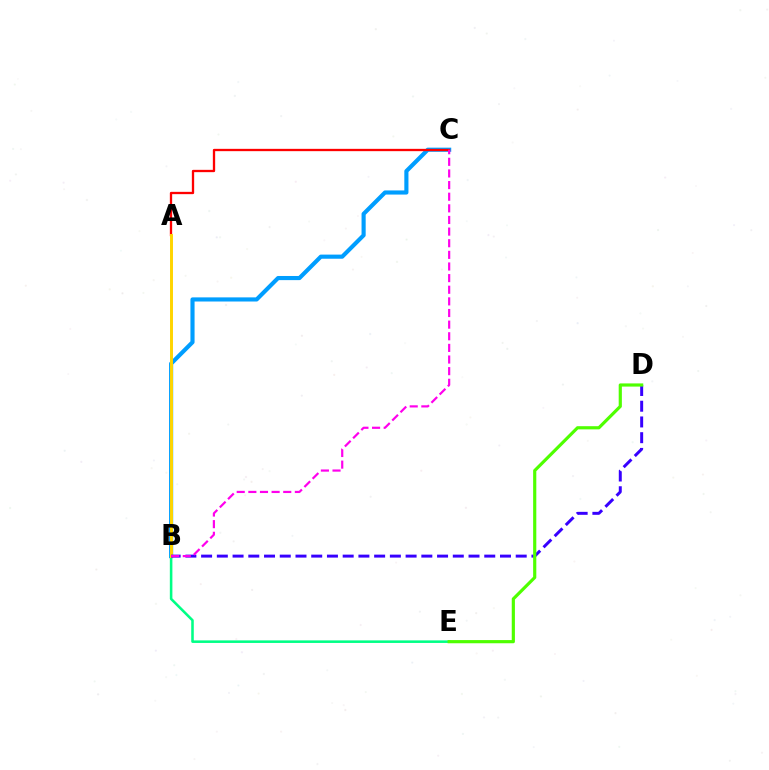{('B', 'C'): [{'color': '#009eff', 'line_style': 'solid', 'thickness': 2.97}, {'color': '#ff00ed', 'line_style': 'dashed', 'thickness': 1.58}], ('B', 'E'): [{'color': '#00ff86', 'line_style': 'solid', 'thickness': 1.84}], ('A', 'C'): [{'color': '#ff0000', 'line_style': 'solid', 'thickness': 1.66}], ('A', 'B'): [{'color': '#ffd500', 'line_style': 'solid', 'thickness': 2.13}], ('B', 'D'): [{'color': '#3700ff', 'line_style': 'dashed', 'thickness': 2.14}], ('D', 'E'): [{'color': '#4fff00', 'line_style': 'solid', 'thickness': 2.28}]}